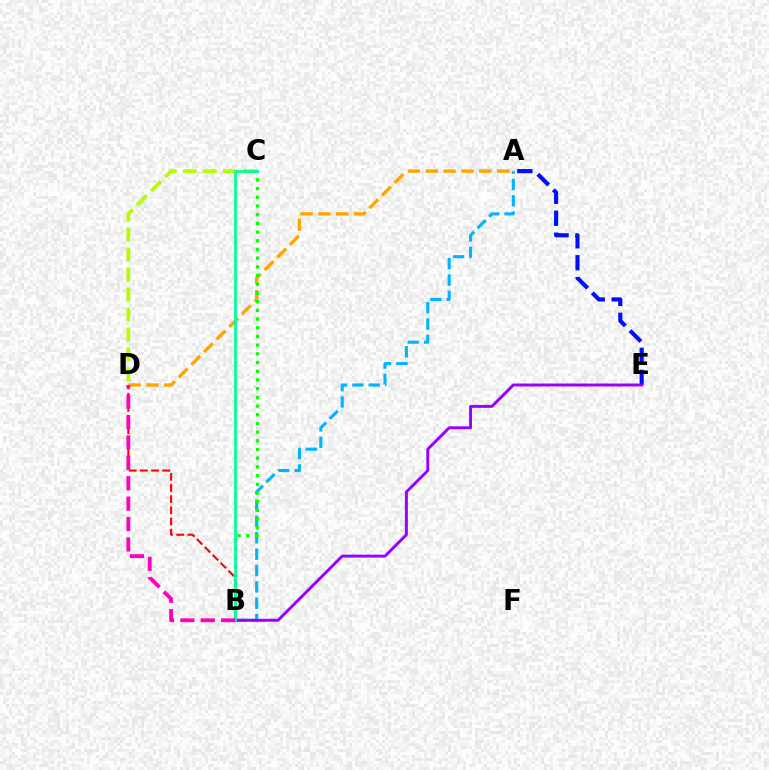{('A', 'E'): [{'color': '#0010ff', 'line_style': 'dashed', 'thickness': 2.98}], ('A', 'B'): [{'color': '#00b5ff', 'line_style': 'dashed', 'thickness': 2.22}], ('B', 'D'): [{'color': '#ff0000', 'line_style': 'dashed', 'thickness': 1.52}, {'color': '#ff00bd', 'line_style': 'dashed', 'thickness': 2.77}], ('B', 'E'): [{'color': '#9b00ff', 'line_style': 'solid', 'thickness': 2.12}], ('C', 'D'): [{'color': '#b3ff00', 'line_style': 'dashed', 'thickness': 2.71}], ('A', 'D'): [{'color': '#ffa500', 'line_style': 'dashed', 'thickness': 2.43}], ('B', 'C'): [{'color': '#08ff00', 'line_style': 'dotted', 'thickness': 2.36}, {'color': '#00ff9d', 'line_style': 'solid', 'thickness': 1.99}]}